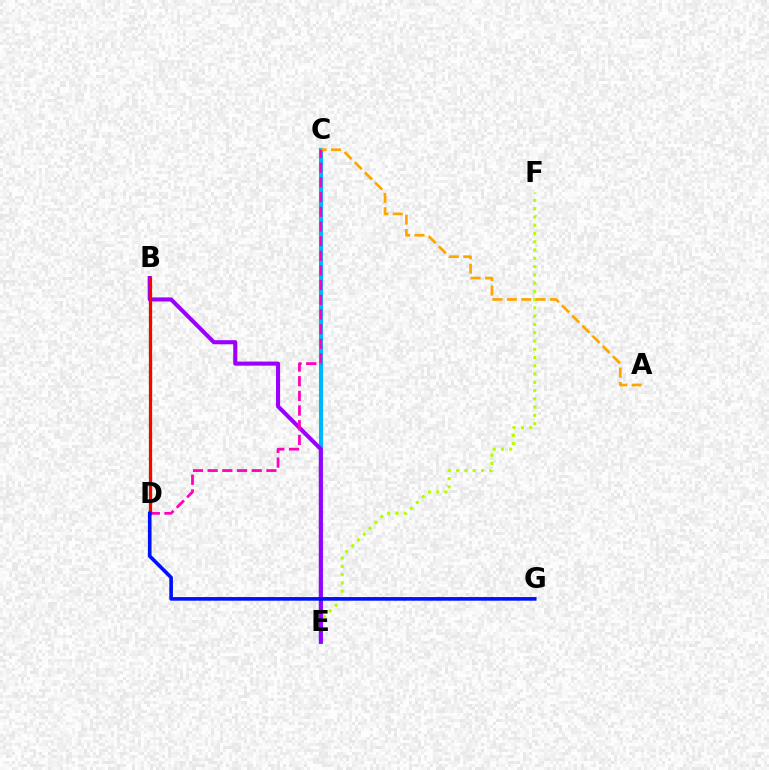{('E', 'F'): [{'color': '#b3ff00', 'line_style': 'dotted', 'thickness': 2.25}], ('C', 'E'): [{'color': '#00ff9d', 'line_style': 'solid', 'thickness': 2.99}, {'color': '#00b5ff', 'line_style': 'solid', 'thickness': 2.88}], ('A', 'C'): [{'color': '#ffa500', 'line_style': 'dashed', 'thickness': 1.96}], ('B', 'D'): [{'color': '#08ff00', 'line_style': 'dotted', 'thickness': 2.35}, {'color': '#ff0000', 'line_style': 'solid', 'thickness': 2.31}], ('B', 'E'): [{'color': '#9b00ff', 'line_style': 'solid', 'thickness': 2.94}], ('C', 'D'): [{'color': '#ff00bd', 'line_style': 'dashed', 'thickness': 1.99}], ('D', 'G'): [{'color': '#0010ff', 'line_style': 'solid', 'thickness': 2.62}]}